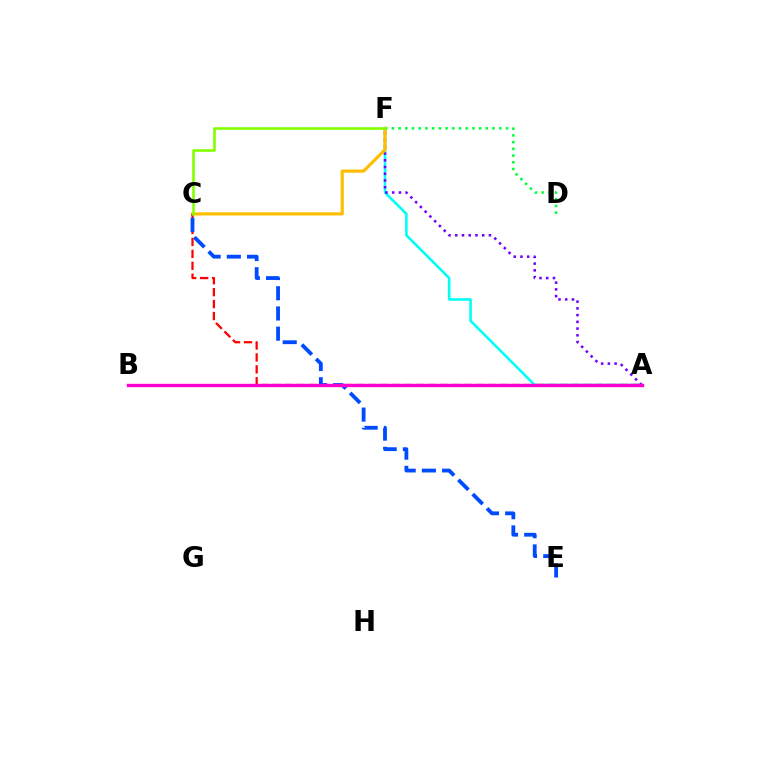{('A', 'F'): [{'color': '#00fff6', 'line_style': 'solid', 'thickness': 1.86}, {'color': '#7200ff', 'line_style': 'dotted', 'thickness': 1.83}], ('C', 'F'): [{'color': '#ffbd00', 'line_style': 'solid', 'thickness': 2.27}, {'color': '#84ff00', 'line_style': 'solid', 'thickness': 1.89}], ('A', 'C'): [{'color': '#ff0000', 'line_style': 'dashed', 'thickness': 1.62}], ('C', 'E'): [{'color': '#004bff', 'line_style': 'dashed', 'thickness': 2.74}], ('A', 'B'): [{'color': '#ff00cf', 'line_style': 'solid', 'thickness': 2.42}], ('D', 'F'): [{'color': '#00ff39', 'line_style': 'dotted', 'thickness': 1.82}]}